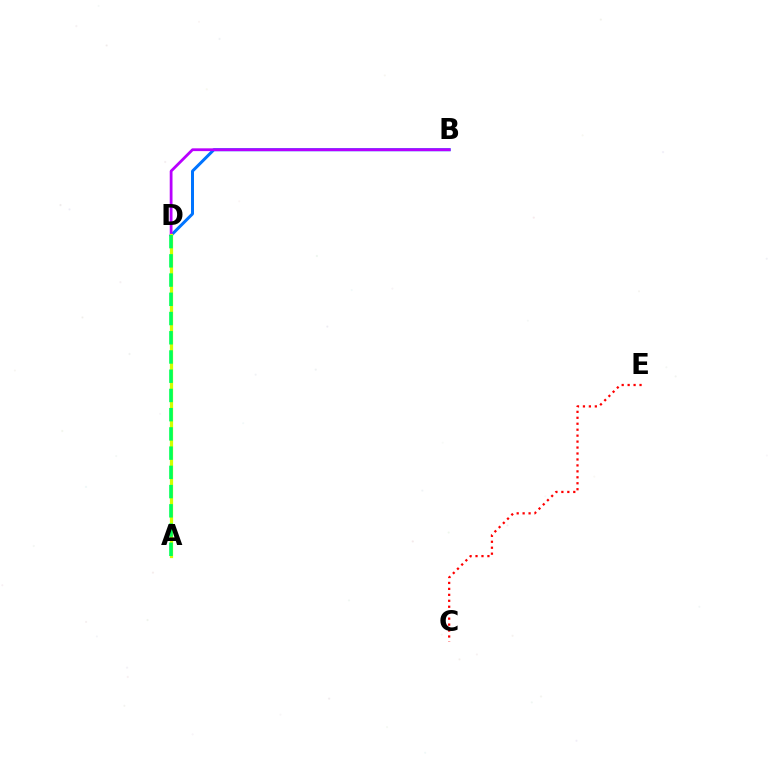{('B', 'D'): [{'color': '#0074ff', 'line_style': 'solid', 'thickness': 2.16}, {'color': '#b900ff', 'line_style': 'solid', 'thickness': 2.0}], ('A', 'D'): [{'color': '#d1ff00', 'line_style': 'solid', 'thickness': 2.34}, {'color': '#00ff5c', 'line_style': 'dashed', 'thickness': 2.61}], ('C', 'E'): [{'color': '#ff0000', 'line_style': 'dotted', 'thickness': 1.62}]}